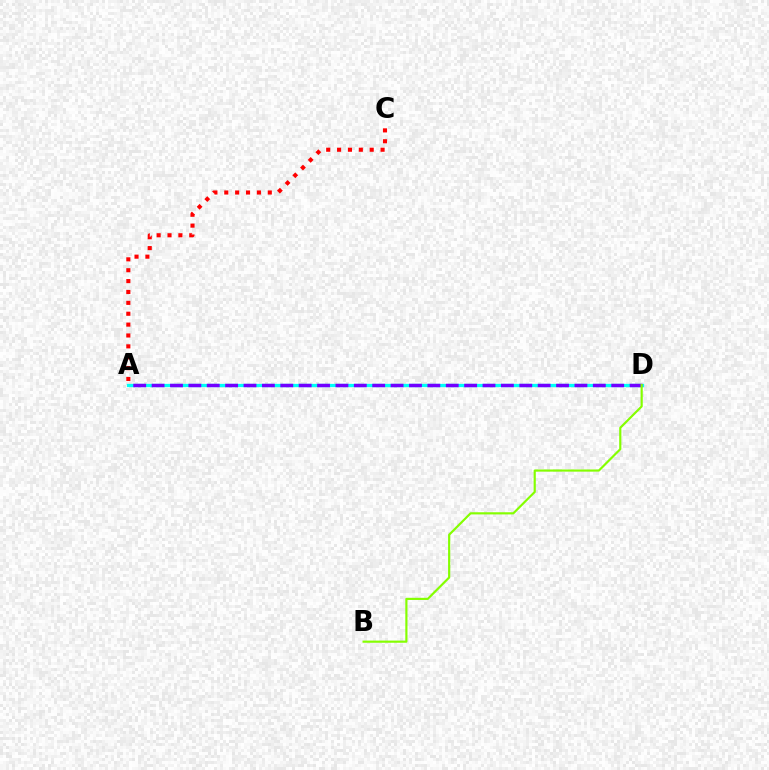{('A', 'D'): [{'color': '#00fff6', 'line_style': 'solid', 'thickness': 2.34}, {'color': '#7200ff', 'line_style': 'dashed', 'thickness': 2.5}], ('A', 'C'): [{'color': '#ff0000', 'line_style': 'dotted', 'thickness': 2.96}], ('B', 'D'): [{'color': '#84ff00', 'line_style': 'solid', 'thickness': 1.56}]}